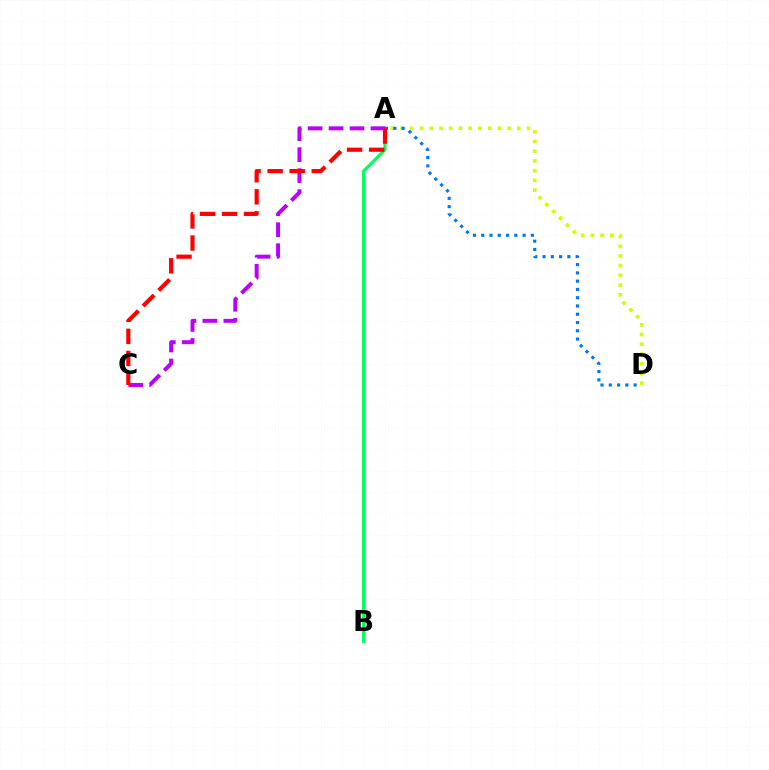{('A', 'B'): [{'color': '#00ff5c', 'line_style': 'solid', 'thickness': 2.24}], ('A', 'C'): [{'color': '#b900ff', 'line_style': 'dashed', 'thickness': 2.85}, {'color': '#ff0000', 'line_style': 'dashed', 'thickness': 3.0}], ('A', 'D'): [{'color': '#d1ff00', 'line_style': 'dotted', 'thickness': 2.64}, {'color': '#0074ff', 'line_style': 'dotted', 'thickness': 2.25}]}